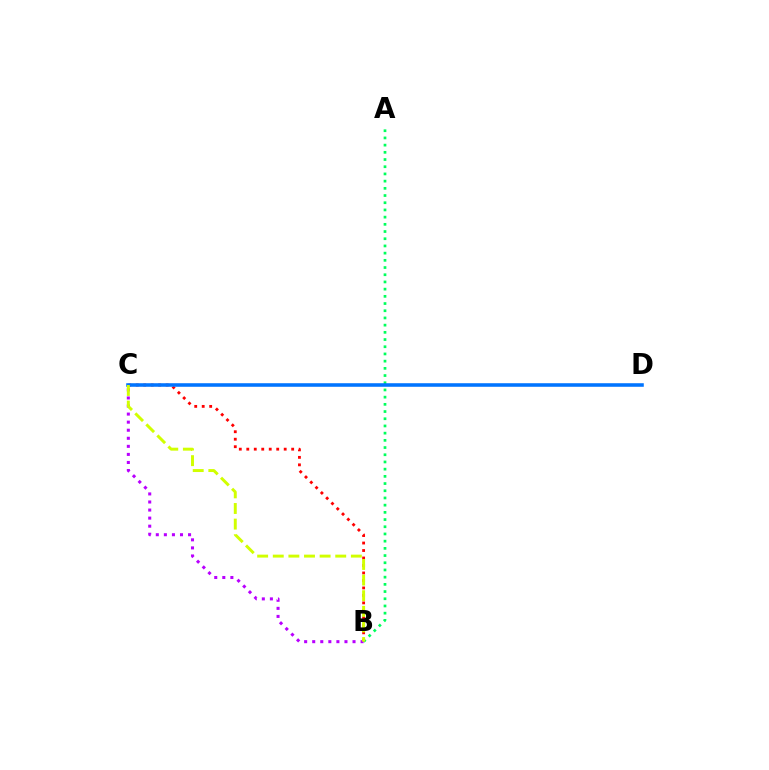{('B', 'C'): [{'color': '#ff0000', 'line_style': 'dotted', 'thickness': 2.03}, {'color': '#b900ff', 'line_style': 'dotted', 'thickness': 2.19}, {'color': '#d1ff00', 'line_style': 'dashed', 'thickness': 2.12}], ('A', 'B'): [{'color': '#00ff5c', 'line_style': 'dotted', 'thickness': 1.96}], ('C', 'D'): [{'color': '#0074ff', 'line_style': 'solid', 'thickness': 2.56}]}